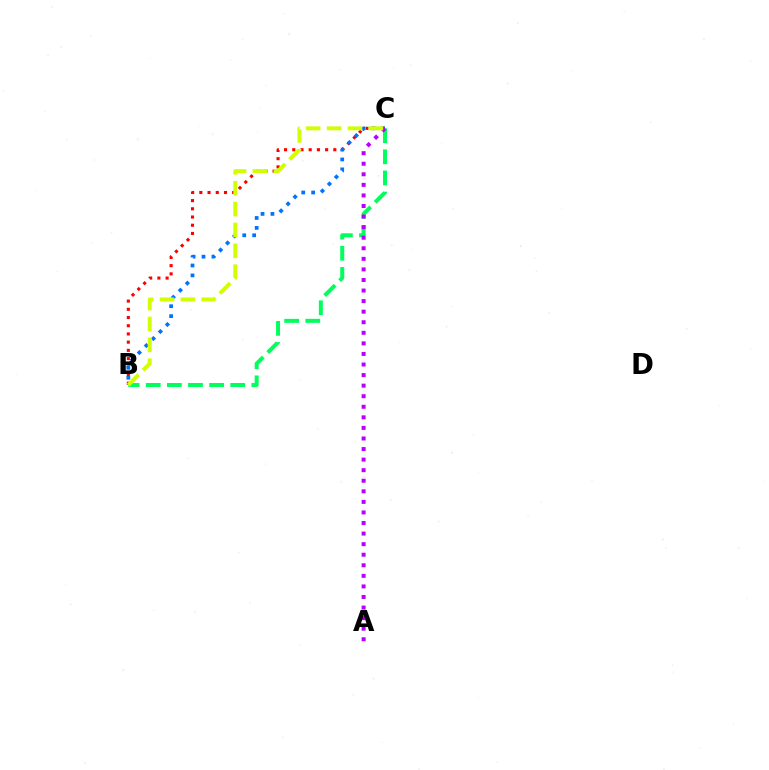{('B', 'C'): [{'color': '#00ff5c', 'line_style': 'dashed', 'thickness': 2.87}, {'color': '#ff0000', 'line_style': 'dotted', 'thickness': 2.23}, {'color': '#0074ff', 'line_style': 'dotted', 'thickness': 2.69}, {'color': '#d1ff00', 'line_style': 'dashed', 'thickness': 2.84}], ('A', 'C'): [{'color': '#b900ff', 'line_style': 'dotted', 'thickness': 2.87}]}